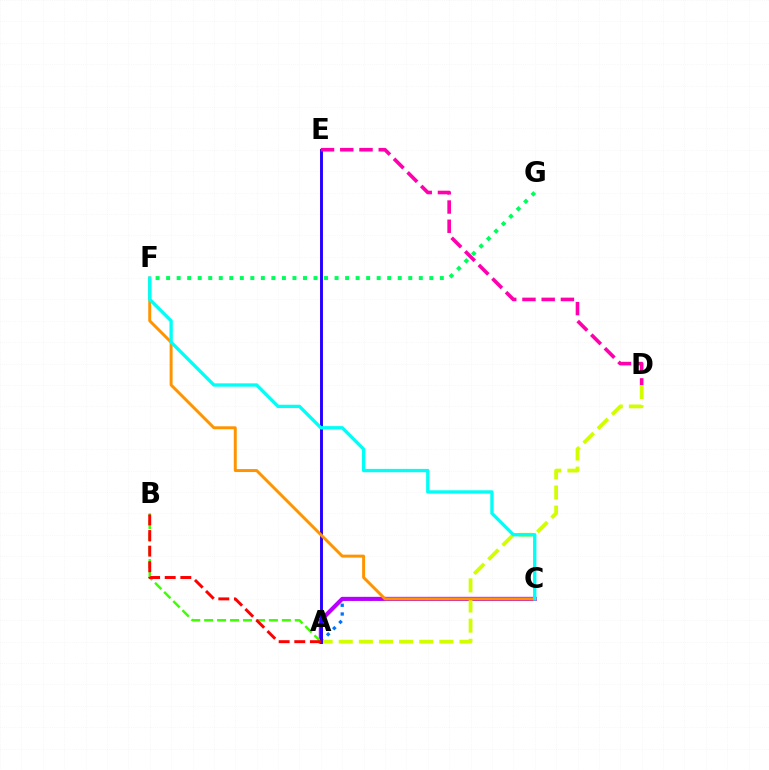{('A', 'C'): [{'color': '#0074ff', 'line_style': 'dotted', 'thickness': 2.37}, {'color': '#b900ff', 'line_style': 'solid', 'thickness': 2.96}], ('F', 'G'): [{'color': '#00ff5c', 'line_style': 'dotted', 'thickness': 2.86}], ('A', 'D'): [{'color': '#d1ff00', 'line_style': 'dashed', 'thickness': 2.73}], ('A', 'B'): [{'color': '#3dff00', 'line_style': 'dashed', 'thickness': 1.76}, {'color': '#ff0000', 'line_style': 'dashed', 'thickness': 2.12}], ('A', 'E'): [{'color': '#2500ff', 'line_style': 'solid', 'thickness': 2.1}], ('C', 'F'): [{'color': '#ff9400', 'line_style': 'solid', 'thickness': 2.13}, {'color': '#00fff6', 'line_style': 'solid', 'thickness': 2.39}], ('D', 'E'): [{'color': '#ff00ac', 'line_style': 'dashed', 'thickness': 2.61}]}